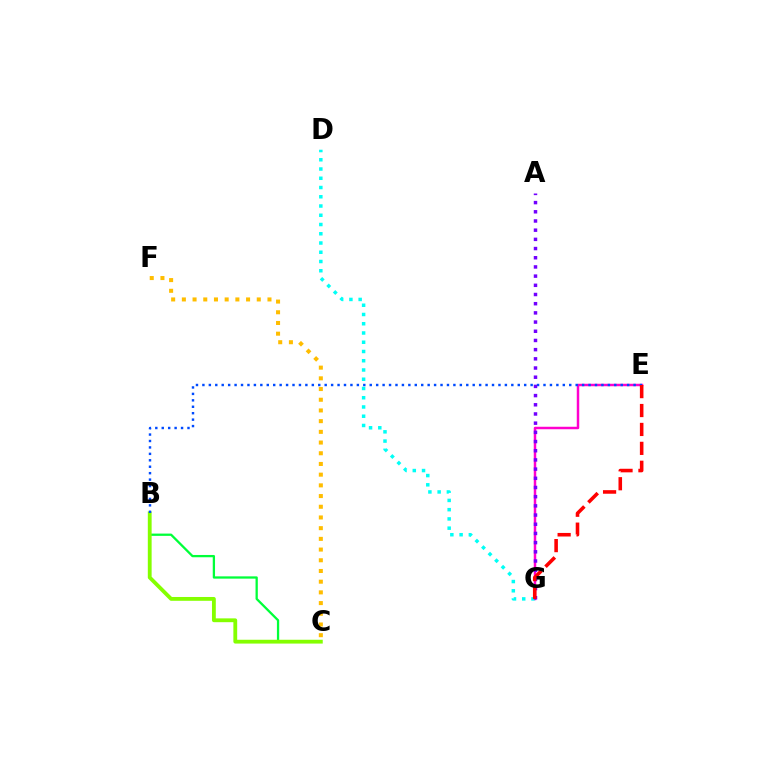{('B', 'C'): [{'color': '#00ff39', 'line_style': 'solid', 'thickness': 1.64}, {'color': '#84ff00', 'line_style': 'solid', 'thickness': 2.75}], ('E', 'G'): [{'color': '#ff00cf', 'line_style': 'solid', 'thickness': 1.78}, {'color': '#ff0000', 'line_style': 'dashed', 'thickness': 2.57}], ('D', 'G'): [{'color': '#00fff6', 'line_style': 'dotted', 'thickness': 2.51}], ('B', 'E'): [{'color': '#004bff', 'line_style': 'dotted', 'thickness': 1.75}], ('A', 'G'): [{'color': '#7200ff', 'line_style': 'dotted', 'thickness': 2.5}], ('C', 'F'): [{'color': '#ffbd00', 'line_style': 'dotted', 'thickness': 2.91}]}